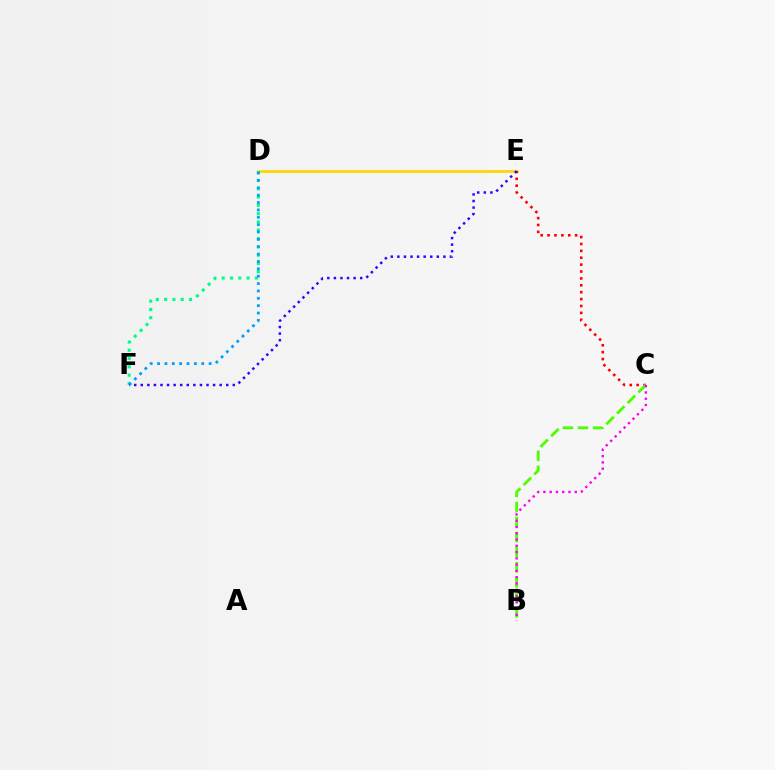{('D', 'E'): [{'color': '#ffd500', 'line_style': 'solid', 'thickness': 1.97}], ('C', 'E'): [{'color': '#ff0000', 'line_style': 'dotted', 'thickness': 1.87}], ('B', 'C'): [{'color': '#4fff00', 'line_style': 'dashed', 'thickness': 2.04}, {'color': '#ff00ed', 'line_style': 'dotted', 'thickness': 1.71}], ('E', 'F'): [{'color': '#3700ff', 'line_style': 'dotted', 'thickness': 1.79}], ('D', 'F'): [{'color': '#00ff86', 'line_style': 'dotted', 'thickness': 2.25}, {'color': '#009eff', 'line_style': 'dotted', 'thickness': 2.0}]}